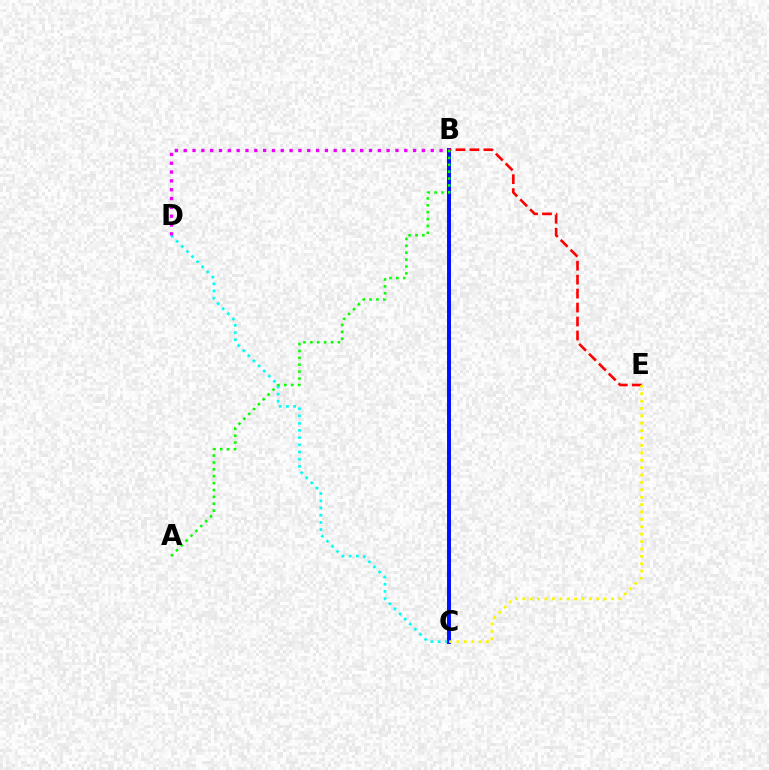{('C', 'D'): [{'color': '#00fff6', 'line_style': 'dotted', 'thickness': 1.96}], ('B', 'C'): [{'color': '#0010ff', 'line_style': 'solid', 'thickness': 2.85}], ('B', 'D'): [{'color': '#ee00ff', 'line_style': 'dotted', 'thickness': 2.4}], ('B', 'E'): [{'color': '#ff0000', 'line_style': 'dashed', 'thickness': 1.9}], ('A', 'B'): [{'color': '#08ff00', 'line_style': 'dotted', 'thickness': 1.87}], ('C', 'E'): [{'color': '#fcf500', 'line_style': 'dotted', 'thickness': 2.01}]}